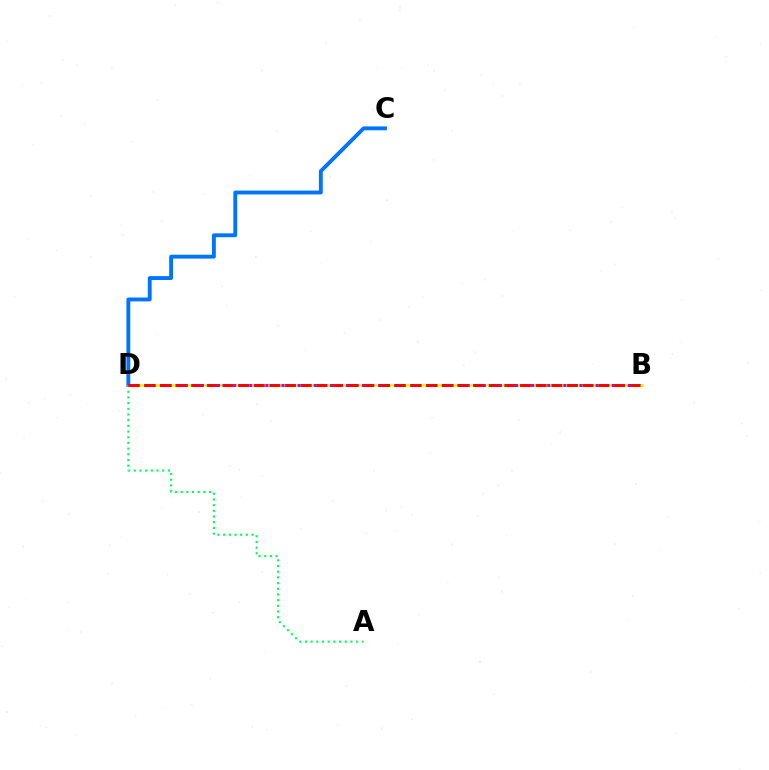{('B', 'D'): [{'color': '#d1ff00', 'line_style': 'solid', 'thickness': 1.86}, {'color': '#b900ff', 'line_style': 'dotted', 'thickness': 2.19}, {'color': '#ff0000', 'line_style': 'dashed', 'thickness': 2.13}], ('C', 'D'): [{'color': '#0074ff', 'line_style': 'solid', 'thickness': 2.78}], ('A', 'D'): [{'color': '#00ff5c', 'line_style': 'dotted', 'thickness': 1.54}]}